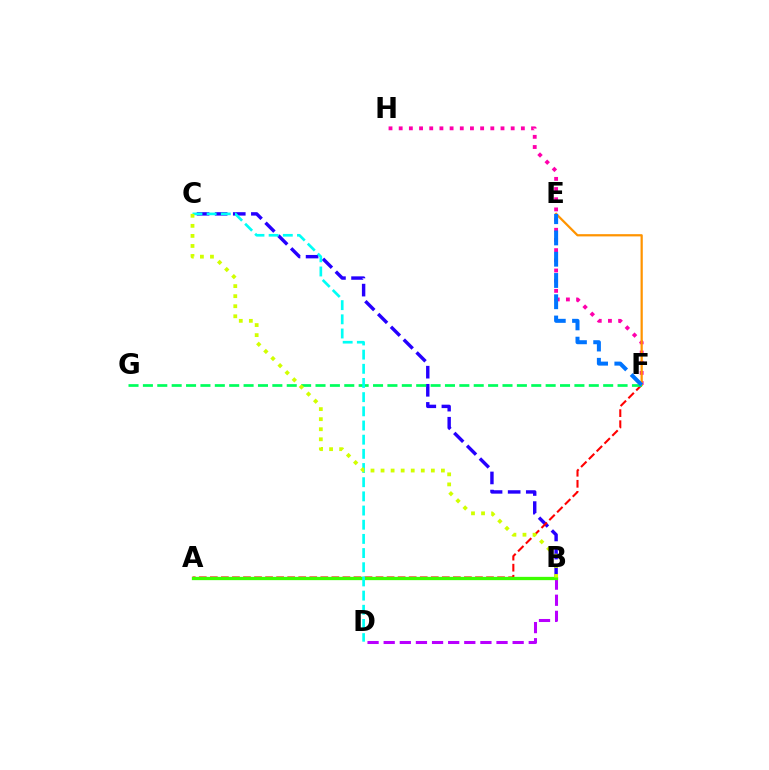{('B', 'C'): [{'color': '#2500ff', 'line_style': 'dashed', 'thickness': 2.46}, {'color': '#d1ff00', 'line_style': 'dotted', 'thickness': 2.73}], ('B', 'D'): [{'color': '#b900ff', 'line_style': 'dashed', 'thickness': 2.19}], ('F', 'H'): [{'color': '#ff00ac', 'line_style': 'dotted', 'thickness': 2.77}], ('A', 'F'): [{'color': '#ff0000', 'line_style': 'dashed', 'thickness': 1.5}], ('E', 'F'): [{'color': '#ff9400', 'line_style': 'solid', 'thickness': 1.61}, {'color': '#0074ff', 'line_style': 'dashed', 'thickness': 2.89}], ('A', 'B'): [{'color': '#3dff00', 'line_style': 'solid', 'thickness': 2.37}], ('F', 'G'): [{'color': '#00ff5c', 'line_style': 'dashed', 'thickness': 1.95}], ('C', 'D'): [{'color': '#00fff6', 'line_style': 'dashed', 'thickness': 1.93}]}